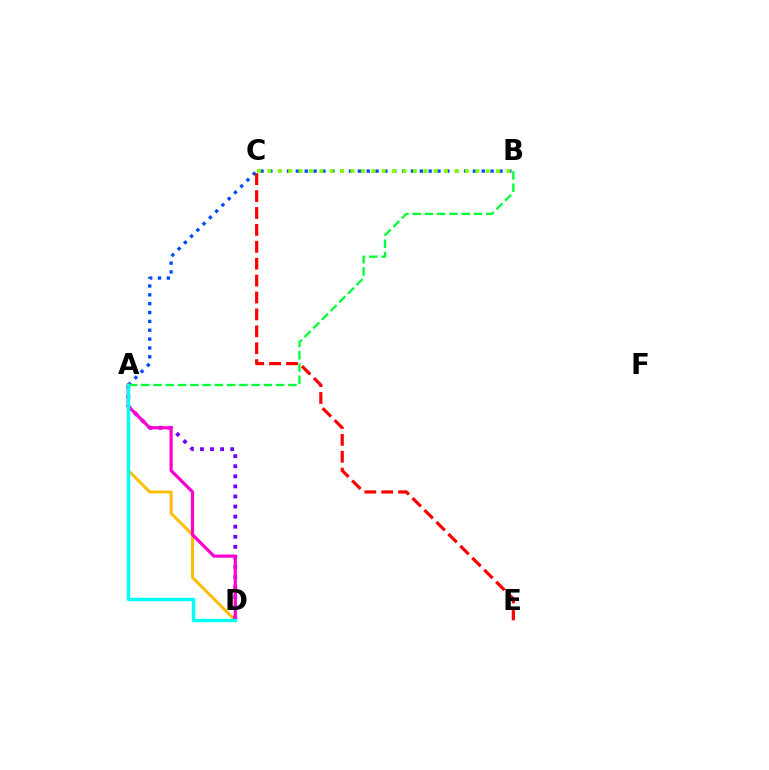{('A', 'B'): [{'color': '#004bff', 'line_style': 'dotted', 'thickness': 2.4}, {'color': '#00ff39', 'line_style': 'dashed', 'thickness': 1.67}], ('A', 'D'): [{'color': '#ffbd00', 'line_style': 'solid', 'thickness': 2.11}, {'color': '#7200ff', 'line_style': 'dotted', 'thickness': 2.74}, {'color': '#ff00cf', 'line_style': 'solid', 'thickness': 2.31}, {'color': '#00fff6', 'line_style': 'solid', 'thickness': 2.45}], ('C', 'E'): [{'color': '#ff0000', 'line_style': 'dashed', 'thickness': 2.3}], ('B', 'C'): [{'color': '#84ff00', 'line_style': 'dotted', 'thickness': 2.82}]}